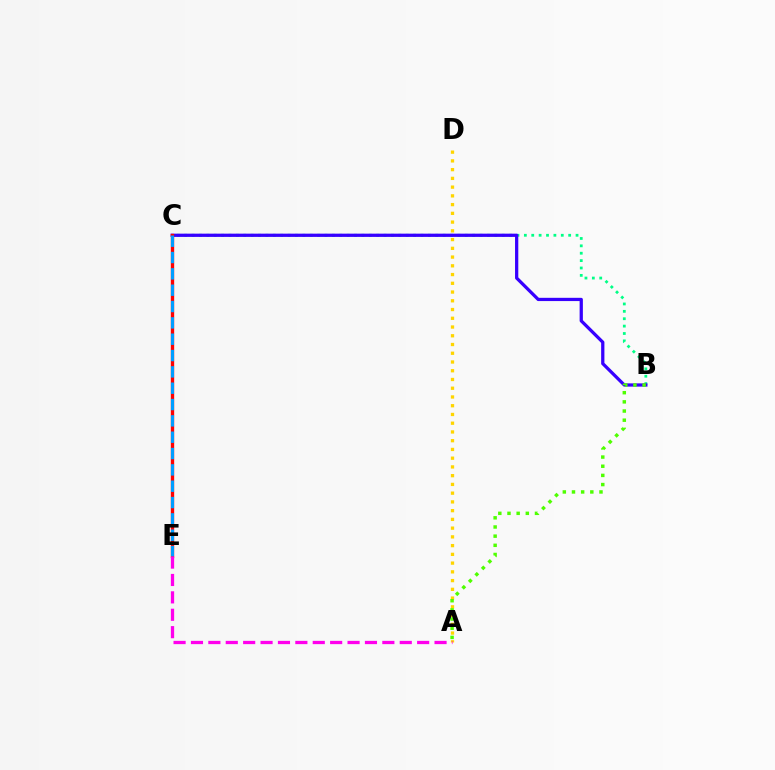{('B', 'C'): [{'color': '#00ff86', 'line_style': 'dotted', 'thickness': 2.01}, {'color': '#3700ff', 'line_style': 'solid', 'thickness': 2.34}], ('A', 'D'): [{'color': '#ffd500', 'line_style': 'dotted', 'thickness': 2.38}], ('C', 'E'): [{'color': '#ff0000', 'line_style': 'solid', 'thickness': 2.41}, {'color': '#009eff', 'line_style': 'dashed', 'thickness': 2.22}], ('A', 'B'): [{'color': '#4fff00', 'line_style': 'dotted', 'thickness': 2.49}], ('A', 'E'): [{'color': '#ff00ed', 'line_style': 'dashed', 'thickness': 2.36}]}